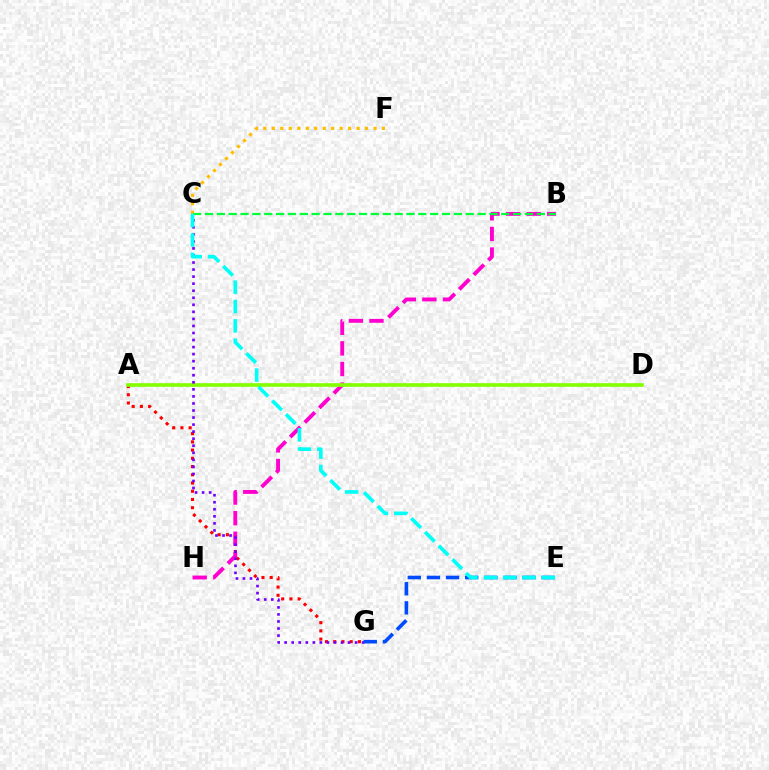{('C', 'F'): [{'color': '#ffbd00', 'line_style': 'dotted', 'thickness': 2.3}], ('A', 'G'): [{'color': '#ff0000', 'line_style': 'dotted', 'thickness': 2.24}], ('B', 'H'): [{'color': '#ff00cf', 'line_style': 'dashed', 'thickness': 2.8}], ('A', 'D'): [{'color': '#84ff00', 'line_style': 'solid', 'thickness': 2.62}], ('C', 'G'): [{'color': '#7200ff', 'line_style': 'dotted', 'thickness': 1.91}], ('E', 'G'): [{'color': '#004bff', 'line_style': 'dashed', 'thickness': 2.6}], ('B', 'C'): [{'color': '#00ff39', 'line_style': 'dashed', 'thickness': 1.61}], ('C', 'E'): [{'color': '#00fff6', 'line_style': 'dashed', 'thickness': 2.63}]}